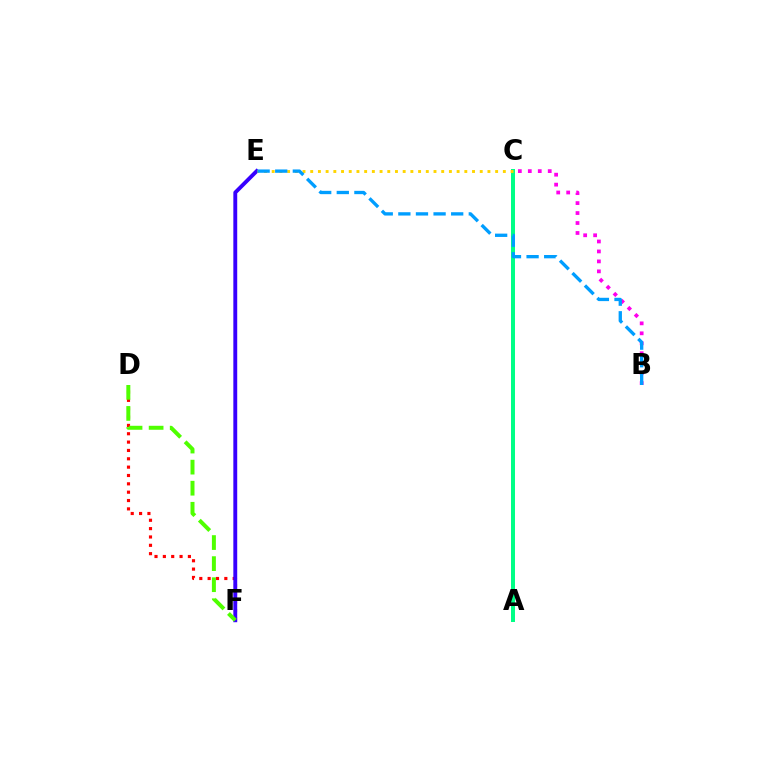{('A', 'C'): [{'color': '#00ff86', 'line_style': 'solid', 'thickness': 2.87}], ('D', 'F'): [{'color': '#ff0000', 'line_style': 'dotted', 'thickness': 2.27}, {'color': '#4fff00', 'line_style': 'dashed', 'thickness': 2.86}], ('B', 'C'): [{'color': '#ff00ed', 'line_style': 'dotted', 'thickness': 2.71}], ('E', 'F'): [{'color': '#3700ff', 'line_style': 'solid', 'thickness': 2.79}], ('C', 'E'): [{'color': '#ffd500', 'line_style': 'dotted', 'thickness': 2.09}], ('B', 'E'): [{'color': '#009eff', 'line_style': 'dashed', 'thickness': 2.39}]}